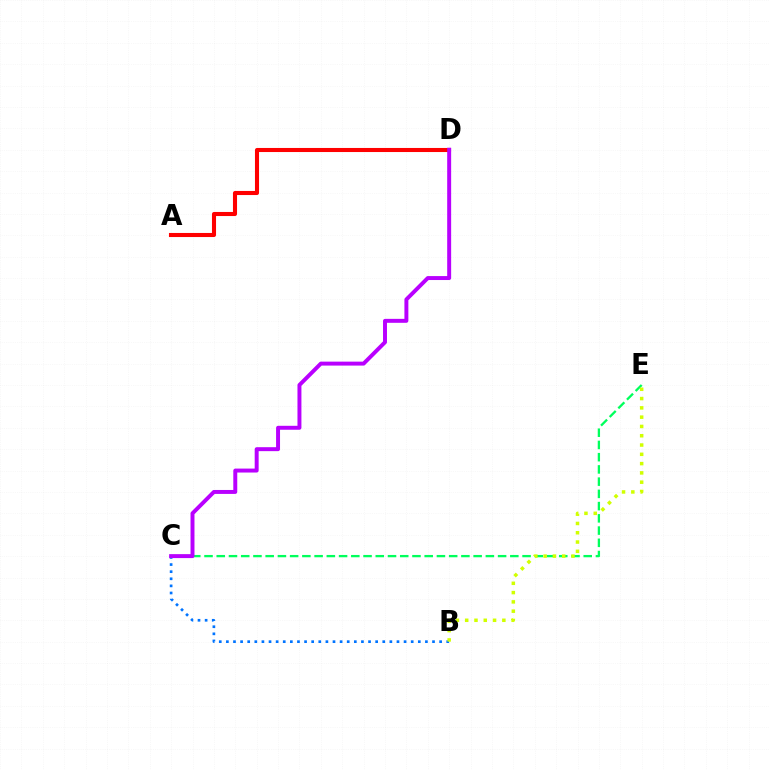{('B', 'C'): [{'color': '#0074ff', 'line_style': 'dotted', 'thickness': 1.93}], ('C', 'E'): [{'color': '#00ff5c', 'line_style': 'dashed', 'thickness': 1.66}], ('B', 'E'): [{'color': '#d1ff00', 'line_style': 'dotted', 'thickness': 2.52}], ('A', 'D'): [{'color': '#ff0000', 'line_style': 'solid', 'thickness': 2.94}], ('C', 'D'): [{'color': '#b900ff', 'line_style': 'solid', 'thickness': 2.85}]}